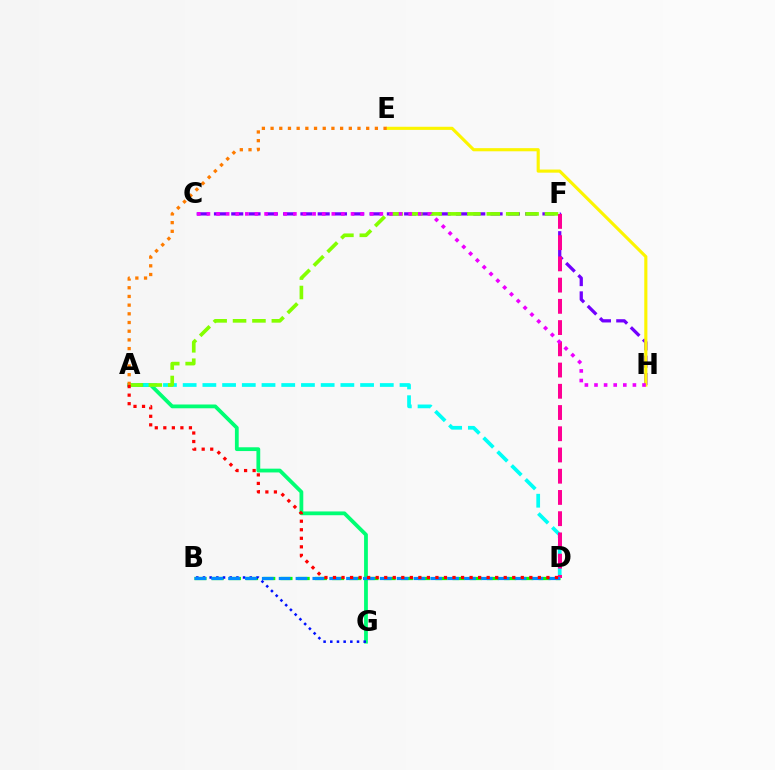{('C', 'H'): [{'color': '#7200ff', 'line_style': 'dashed', 'thickness': 2.35}, {'color': '#ee00ff', 'line_style': 'dotted', 'thickness': 2.61}], ('A', 'G'): [{'color': '#00ff74', 'line_style': 'solid', 'thickness': 2.73}], ('A', 'D'): [{'color': '#00fff6', 'line_style': 'dashed', 'thickness': 2.68}, {'color': '#ff0000', 'line_style': 'dotted', 'thickness': 2.32}], ('B', 'D'): [{'color': '#08ff00', 'line_style': 'dashed', 'thickness': 2.34}, {'color': '#008cff', 'line_style': 'dashed', 'thickness': 2.29}], ('A', 'F'): [{'color': '#84ff00', 'line_style': 'dashed', 'thickness': 2.64}], ('B', 'G'): [{'color': '#0010ff', 'line_style': 'dotted', 'thickness': 1.82}], ('E', 'H'): [{'color': '#fcf500', 'line_style': 'solid', 'thickness': 2.25}], ('D', 'F'): [{'color': '#ff0094', 'line_style': 'dashed', 'thickness': 2.88}], ('A', 'E'): [{'color': '#ff7c00', 'line_style': 'dotted', 'thickness': 2.36}]}